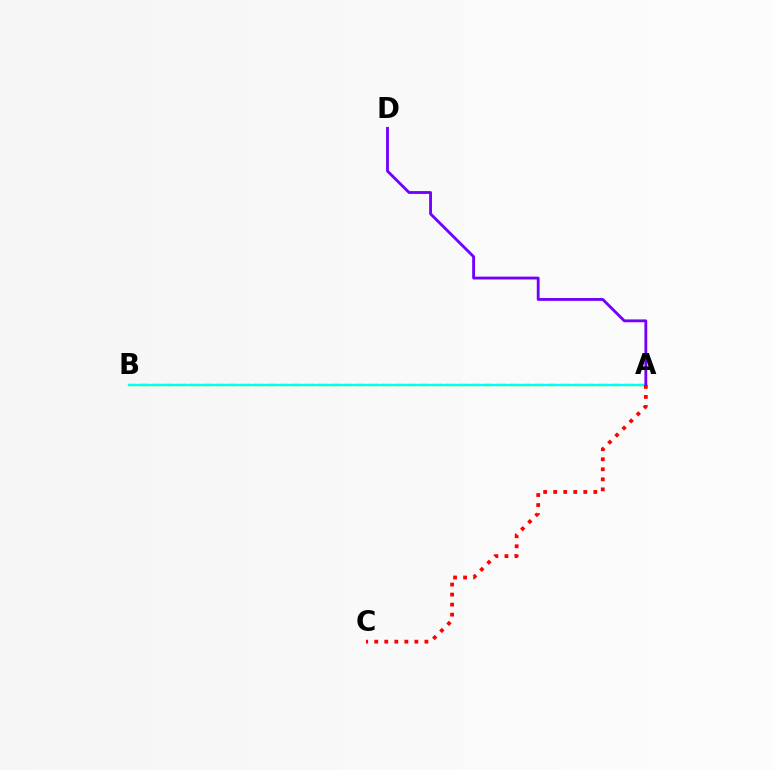{('A', 'B'): [{'color': '#84ff00', 'line_style': 'dashed', 'thickness': 1.73}, {'color': '#00fff6', 'line_style': 'solid', 'thickness': 1.69}], ('A', 'D'): [{'color': '#7200ff', 'line_style': 'solid', 'thickness': 2.04}], ('A', 'C'): [{'color': '#ff0000', 'line_style': 'dotted', 'thickness': 2.73}]}